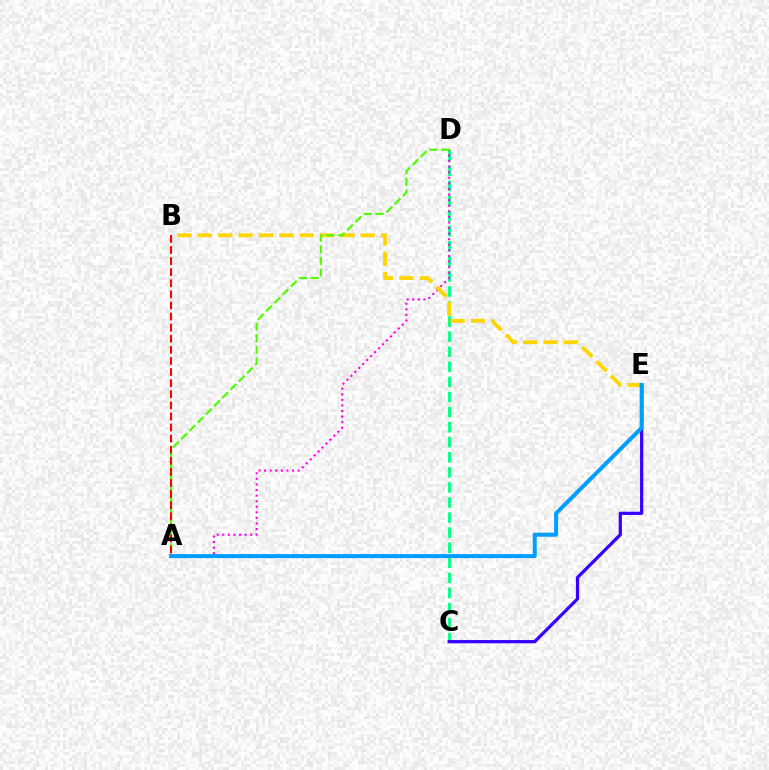{('C', 'D'): [{'color': '#00ff86', 'line_style': 'dashed', 'thickness': 2.05}], ('A', 'D'): [{'color': '#ff00ed', 'line_style': 'dotted', 'thickness': 1.52}, {'color': '#4fff00', 'line_style': 'dashed', 'thickness': 1.58}], ('B', 'E'): [{'color': '#ffd500', 'line_style': 'dashed', 'thickness': 2.77}], ('C', 'E'): [{'color': '#3700ff', 'line_style': 'solid', 'thickness': 2.33}], ('A', 'B'): [{'color': '#ff0000', 'line_style': 'dashed', 'thickness': 1.51}], ('A', 'E'): [{'color': '#009eff', 'line_style': 'solid', 'thickness': 2.88}]}